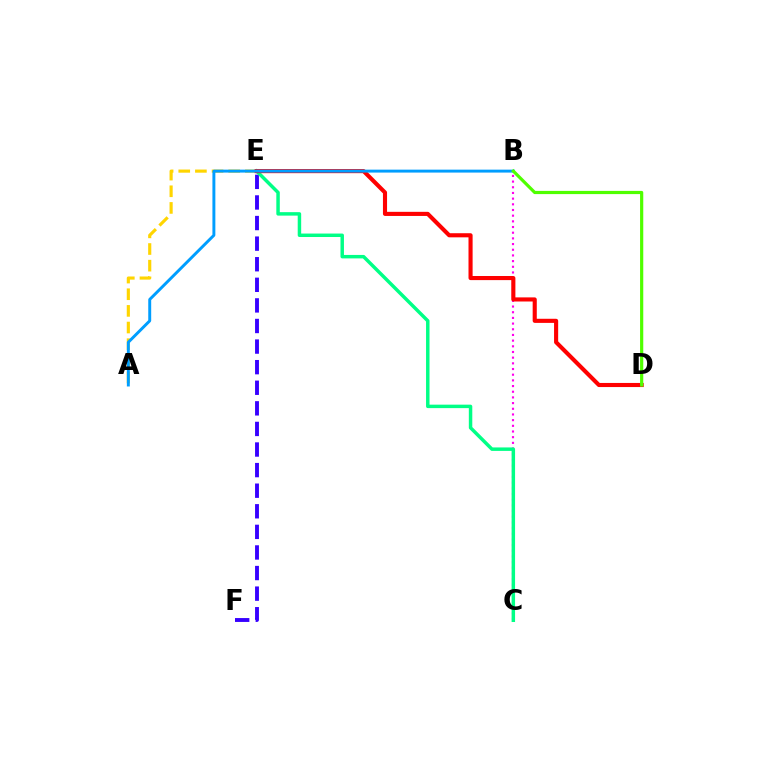{('A', 'E'): [{'color': '#ffd500', 'line_style': 'dashed', 'thickness': 2.26}], ('B', 'C'): [{'color': '#ff00ed', 'line_style': 'dotted', 'thickness': 1.54}], ('E', 'F'): [{'color': '#3700ff', 'line_style': 'dashed', 'thickness': 2.8}], ('C', 'E'): [{'color': '#00ff86', 'line_style': 'solid', 'thickness': 2.49}], ('D', 'E'): [{'color': '#ff0000', 'line_style': 'solid', 'thickness': 2.96}], ('A', 'B'): [{'color': '#009eff', 'line_style': 'solid', 'thickness': 2.11}], ('B', 'D'): [{'color': '#4fff00', 'line_style': 'solid', 'thickness': 2.3}]}